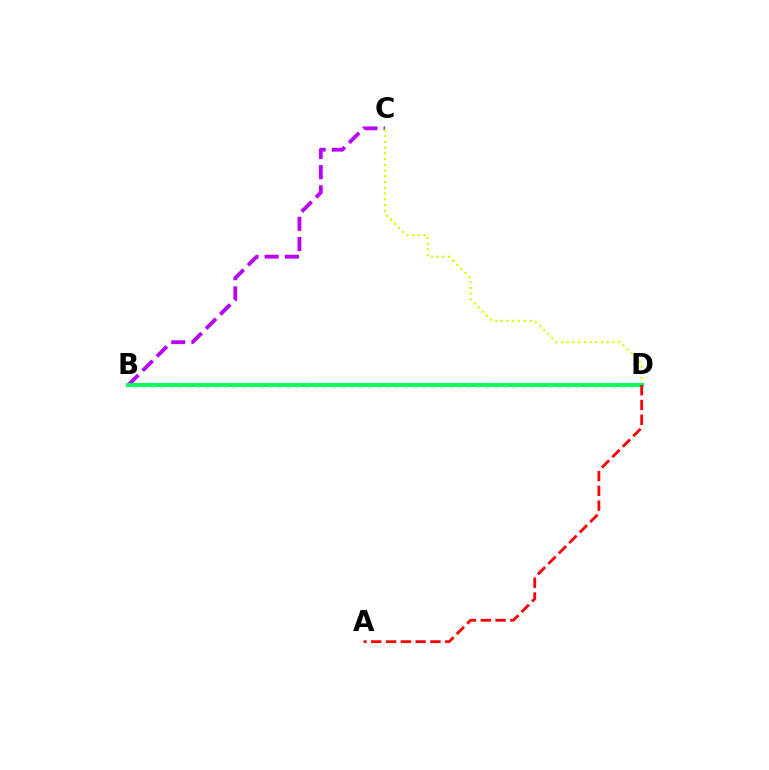{('B', 'C'): [{'color': '#b900ff', 'line_style': 'dashed', 'thickness': 2.74}], ('C', 'D'): [{'color': '#d1ff00', 'line_style': 'dotted', 'thickness': 1.56}], ('B', 'D'): [{'color': '#0074ff', 'line_style': 'dotted', 'thickness': 2.45}, {'color': '#00ff5c', 'line_style': 'solid', 'thickness': 2.83}], ('A', 'D'): [{'color': '#ff0000', 'line_style': 'dashed', 'thickness': 2.01}]}